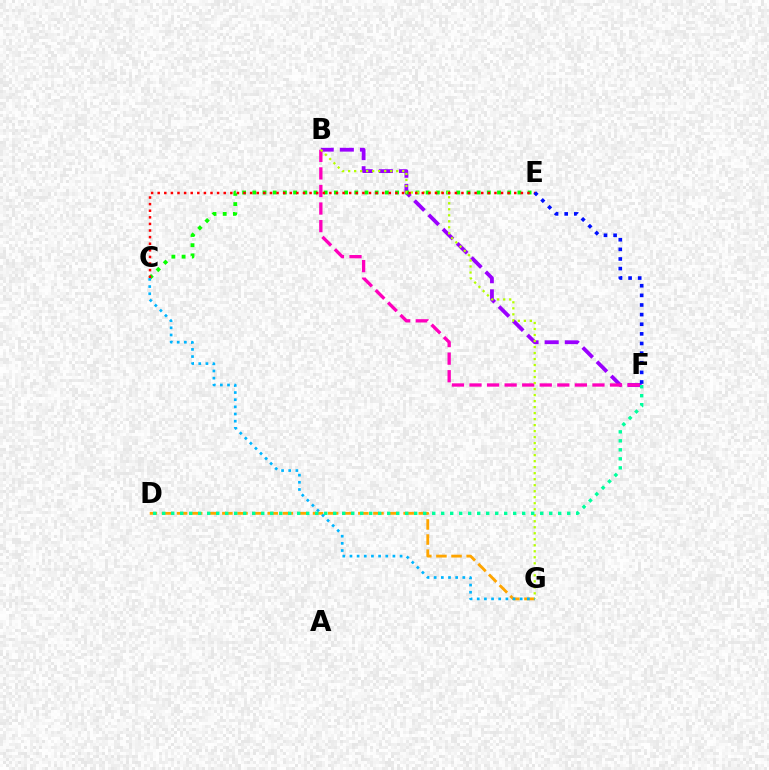{('B', 'F'): [{'color': '#9b00ff', 'line_style': 'dashed', 'thickness': 2.74}, {'color': '#ff00bd', 'line_style': 'dashed', 'thickness': 2.39}], ('C', 'E'): [{'color': '#08ff00', 'line_style': 'dotted', 'thickness': 2.77}, {'color': '#ff0000', 'line_style': 'dotted', 'thickness': 1.79}], ('D', 'G'): [{'color': '#ffa500', 'line_style': 'dashed', 'thickness': 2.05}], ('B', 'G'): [{'color': '#b3ff00', 'line_style': 'dotted', 'thickness': 1.63}], ('C', 'G'): [{'color': '#00b5ff', 'line_style': 'dotted', 'thickness': 1.95}], ('D', 'F'): [{'color': '#00ff9d', 'line_style': 'dotted', 'thickness': 2.45}], ('E', 'F'): [{'color': '#0010ff', 'line_style': 'dotted', 'thickness': 2.62}]}